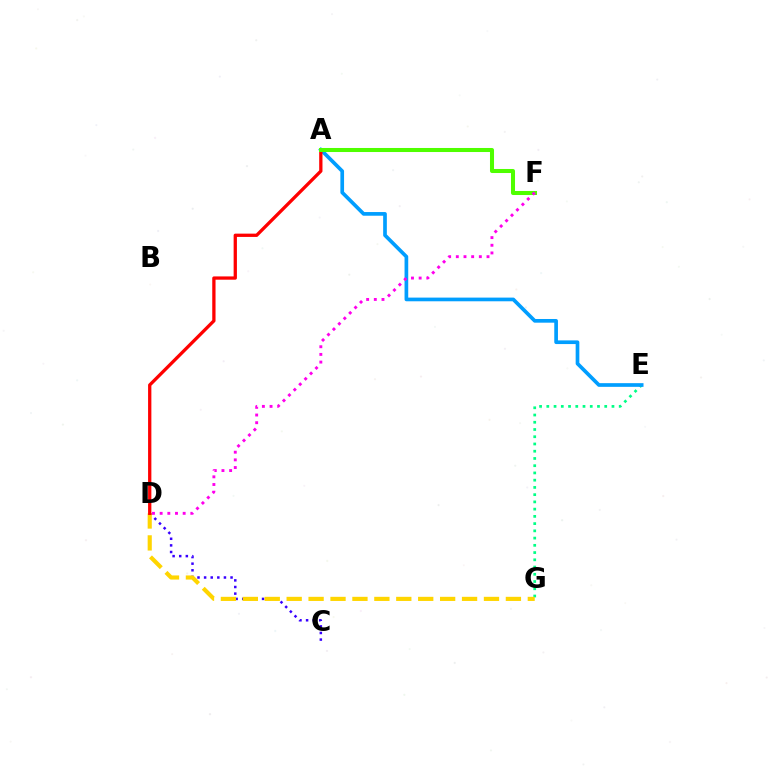{('C', 'D'): [{'color': '#3700ff', 'line_style': 'dotted', 'thickness': 1.8}], ('E', 'G'): [{'color': '#00ff86', 'line_style': 'dotted', 'thickness': 1.97}], ('D', 'G'): [{'color': '#ffd500', 'line_style': 'dashed', 'thickness': 2.98}], ('A', 'E'): [{'color': '#009eff', 'line_style': 'solid', 'thickness': 2.65}], ('A', 'D'): [{'color': '#ff0000', 'line_style': 'solid', 'thickness': 2.37}], ('A', 'F'): [{'color': '#4fff00', 'line_style': 'solid', 'thickness': 2.91}], ('D', 'F'): [{'color': '#ff00ed', 'line_style': 'dotted', 'thickness': 2.08}]}